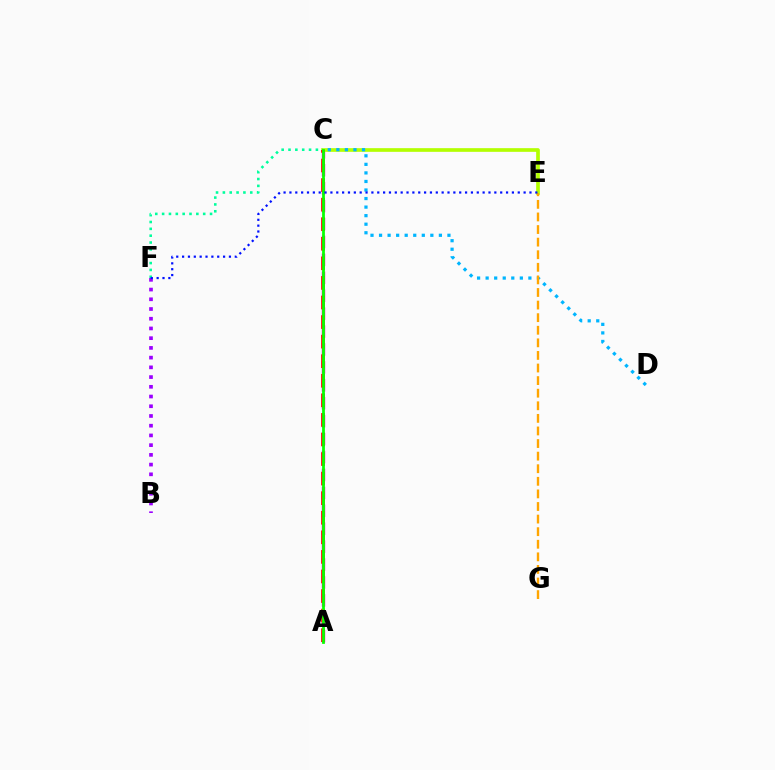{('A', 'C'): [{'color': '#ff00bd', 'line_style': 'dashed', 'thickness': 2.43}, {'color': '#ff0000', 'line_style': 'dashed', 'thickness': 2.66}, {'color': '#08ff00', 'line_style': 'solid', 'thickness': 1.99}], ('C', 'E'): [{'color': '#b3ff00', 'line_style': 'solid', 'thickness': 2.64}], ('C', 'D'): [{'color': '#00b5ff', 'line_style': 'dotted', 'thickness': 2.32}], ('C', 'F'): [{'color': '#00ff9d', 'line_style': 'dotted', 'thickness': 1.86}], ('E', 'G'): [{'color': '#ffa500', 'line_style': 'dashed', 'thickness': 1.71}], ('B', 'F'): [{'color': '#9b00ff', 'line_style': 'dotted', 'thickness': 2.64}], ('E', 'F'): [{'color': '#0010ff', 'line_style': 'dotted', 'thickness': 1.59}]}